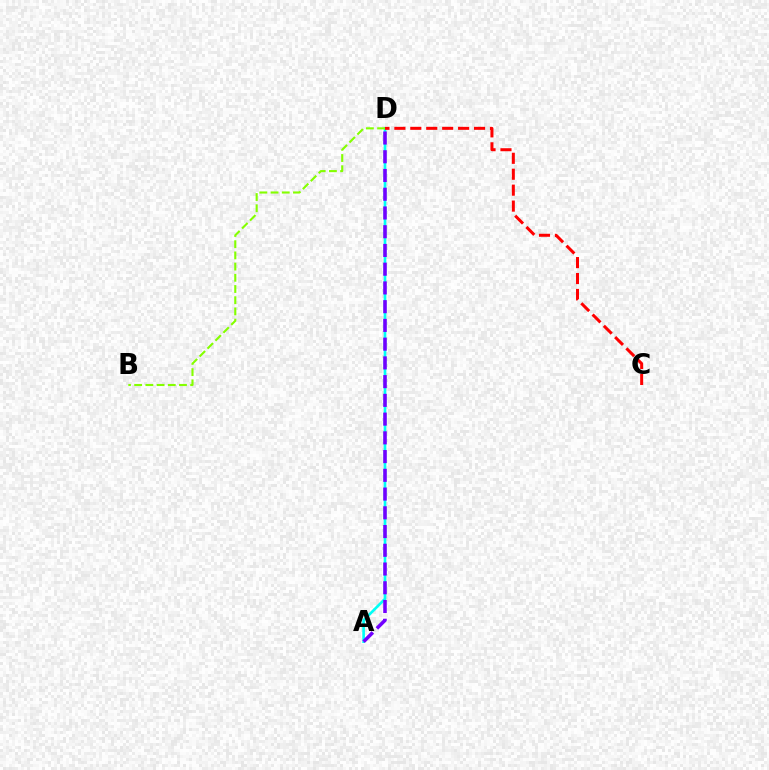{('A', 'D'): [{'color': '#00fff6', 'line_style': 'solid', 'thickness': 1.91}, {'color': '#7200ff', 'line_style': 'dashed', 'thickness': 2.55}], ('B', 'D'): [{'color': '#84ff00', 'line_style': 'dashed', 'thickness': 1.52}], ('C', 'D'): [{'color': '#ff0000', 'line_style': 'dashed', 'thickness': 2.16}]}